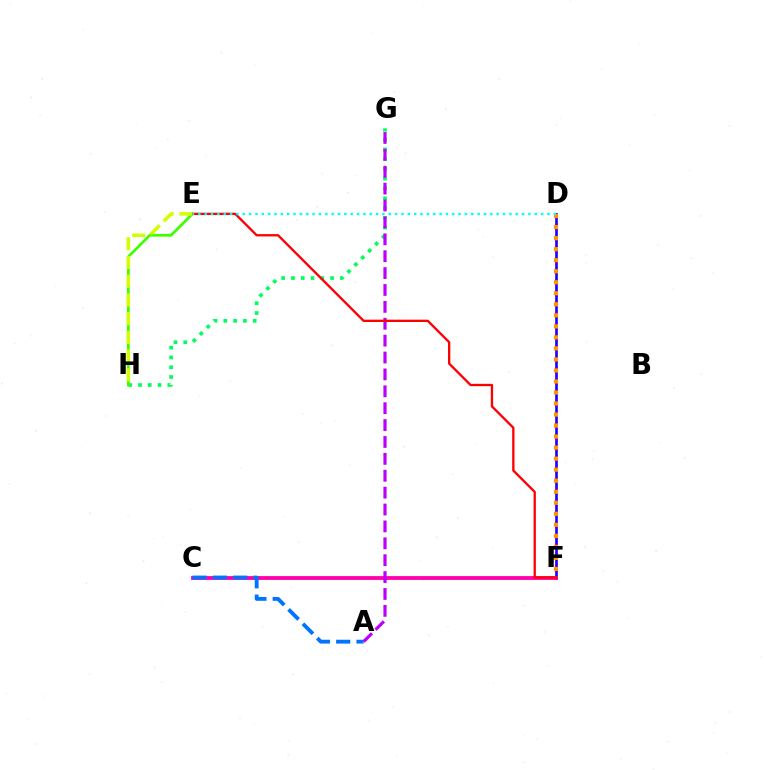{('G', 'H'): [{'color': '#00ff5c', 'line_style': 'dotted', 'thickness': 2.66}], ('D', 'F'): [{'color': '#2500ff', 'line_style': 'solid', 'thickness': 1.93}, {'color': '#ff9400', 'line_style': 'dotted', 'thickness': 3.0}], ('C', 'F'): [{'color': '#ff00ac', 'line_style': 'solid', 'thickness': 2.75}], ('E', 'H'): [{'color': '#3dff00', 'line_style': 'solid', 'thickness': 1.95}, {'color': '#d1ff00', 'line_style': 'dashed', 'thickness': 2.54}], ('A', 'C'): [{'color': '#0074ff', 'line_style': 'dashed', 'thickness': 2.76}], ('A', 'G'): [{'color': '#b900ff', 'line_style': 'dashed', 'thickness': 2.29}], ('E', 'F'): [{'color': '#ff0000', 'line_style': 'solid', 'thickness': 1.68}], ('D', 'E'): [{'color': '#00fff6', 'line_style': 'dotted', 'thickness': 1.72}]}